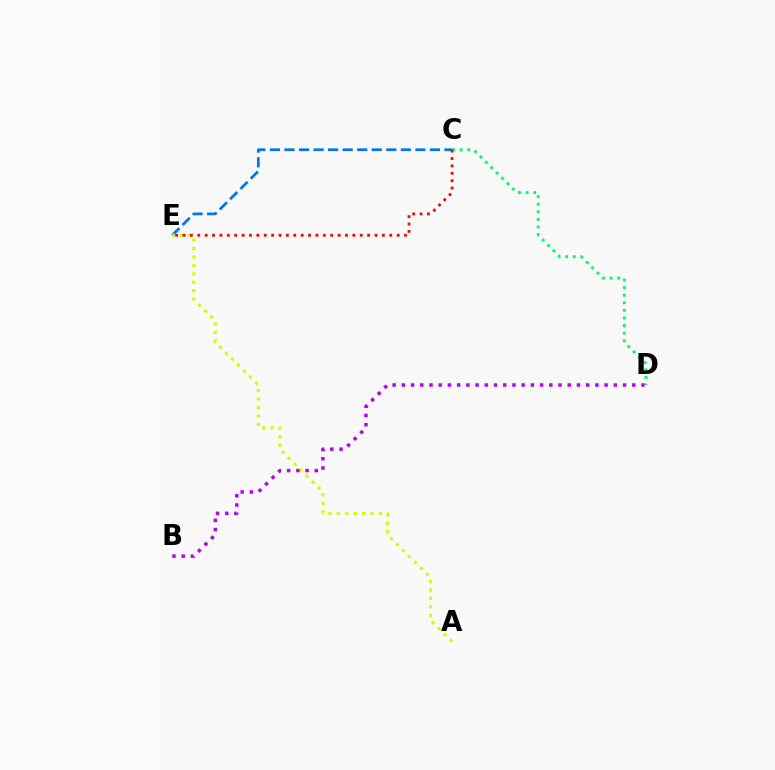{('C', 'E'): [{'color': '#0074ff', 'line_style': 'dashed', 'thickness': 1.98}, {'color': '#ff0000', 'line_style': 'dotted', 'thickness': 2.01}], ('C', 'D'): [{'color': '#00ff5c', 'line_style': 'dotted', 'thickness': 2.06}], ('A', 'E'): [{'color': '#d1ff00', 'line_style': 'dotted', 'thickness': 2.3}], ('B', 'D'): [{'color': '#b900ff', 'line_style': 'dotted', 'thickness': 2.5}]}